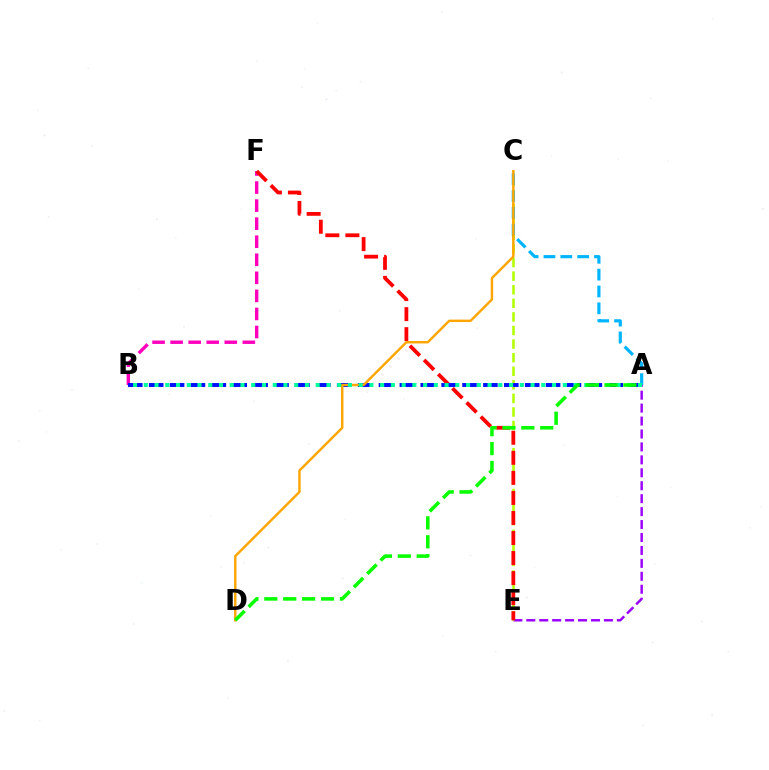{('B', 'F'): [{'color': '#ff00bd', 'line_style': 'dashed', 'thickness': 2.45}], ('A', 'E'): [{'color': '#9b00ff', 'line_style': 'dashed', 'thickness': 1.76}], ('C', 'E'): [{'color': '#b3ff00', 'line_style': 'dashed', 'thickness': 1.85}], ('E', 'F'): [{'color': '#ff0000', 'line_style': 'dashed', 'thickness': 2.72}], ('A', 'B'): [{'color': '#0010ff', 'line_style': 'dashed', 'thickness': 2.84}, {'color': '#00ff9d', 'line_style': 'dotted', 'thickness': 2.92}], ('A', 'C'): [{'color': '#00b5ff', 'line_style': 'dashed', 'thickness': 2.29}], ('C', 'D'): [{'color': '#ffa500', 'line_style': 'solid', 'thickness': 1.74}], ('A', 'D'): [{'color': '#08ff00', 'line_style': 'dashed', 'thickness': 2.57}]}